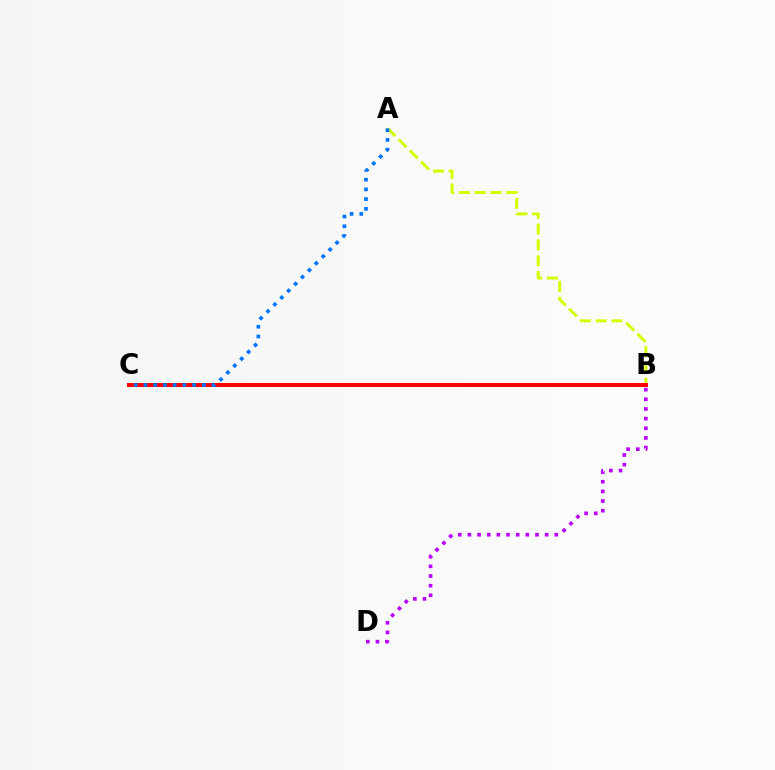{('B', 'D'): [{'color': '#b900ff', 'line_style': 'dotted', 'thickness': 2.62}], ('A', 'B'): [{'color': '#d1ff00', 'line_style': 'dashed', 'thickness': 2.14}], ('B', 'C'): [{'color': '#00ff5c', 'line_style': 'dashed', 'thickness': 2.53}, {'color': '#ff0000', 'line_style': 'solid', 'thickness': 2.88}], ('A', 'C'): [{'color': '#0074ff', 'line_style': 'dotted', 'thickness': 2.65}]}